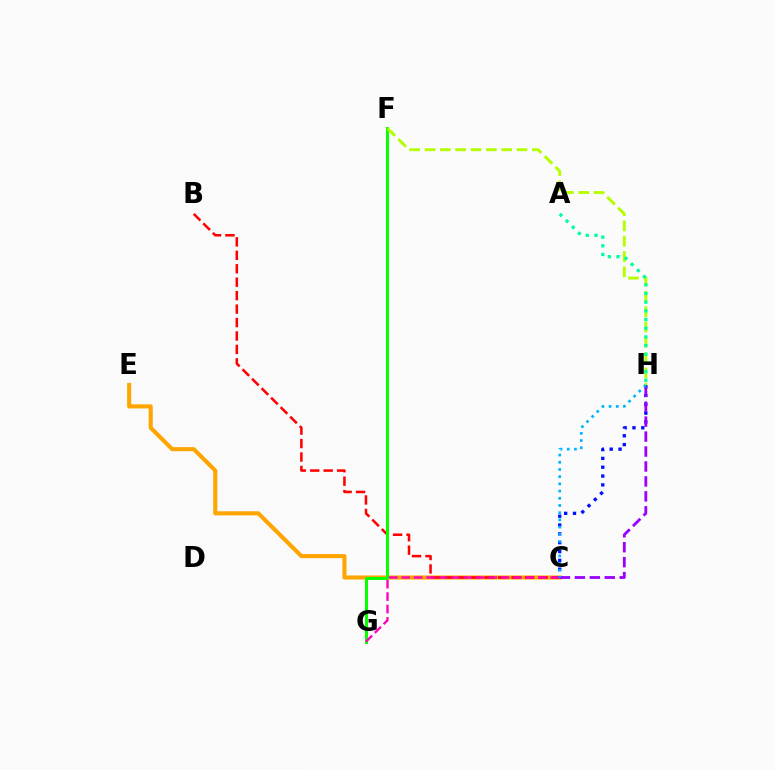{('C', 'E'): [{'color': '#ffa500', 'line_style': 'solid', 'thickness': 2.95}], ('B', 'C'): [{'color': '#ff0000', 'line_style': 'dashed', 'thickness': 1.83}], ('F', 'G'): [{'color': '#08ff00', 'line_style': 'solid', 'thickness': 2.17}], ('C', 'G'): [{'color': '#ff00bd', 'line_style': 'dashed', 'thickness': 1.69}], ('C', 'H'): [{'color': '#0010ff', 'line_style': 'dotted', 'thickness': 2.4}, {'color': '#9b00ff', 'line_style': 'dashed', 'thickness': 2.03}, {'color': '#00b5ff', 'line_style': 'dotted', 'thickness': 1.96}], ('F', 'H'): [{'color': '#b3ff00', 'line_style': 'dashed', 'thickness': 2.08}], ('A', 'H'): [{'color': '#00ff9d', 'line_style': 'dotted', 'thickness': 2.36}]}